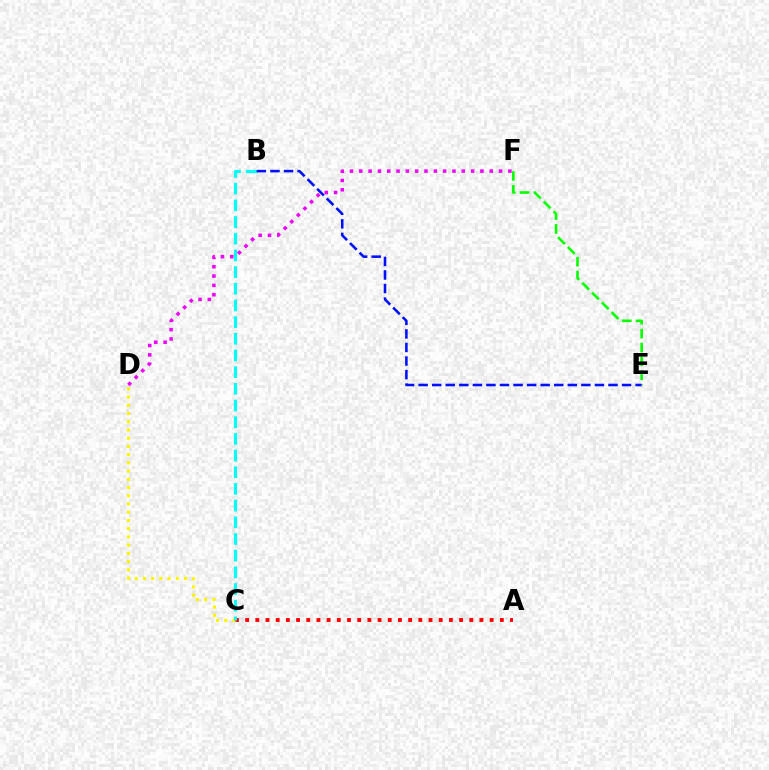{('A', 'C'): [{'color': '#ff0000', 'line_style': 'dotted', 'thickness': 2.77}], ('C', 'D'): [{'color': '#fcf500', 'line_style': 'dotted', 'thickness': 2.23}], ('B', 'C'): [{'color': '#00fff6', 'line_style': 'dashed', 'thickness': 2.27}], ('E', 'F'): [{'color': '#08ff00', 'line_style': 'dashed', 'thickness': 1.89}], ('B', 'E'): [{'color': '#0010ff', 'line_style': 'dashed', 'thickness': 1.84}], ('D', 'F'): [{'color': '#ee00ff', 'line_style': 'dotted', 'thickness': 2.53}]}